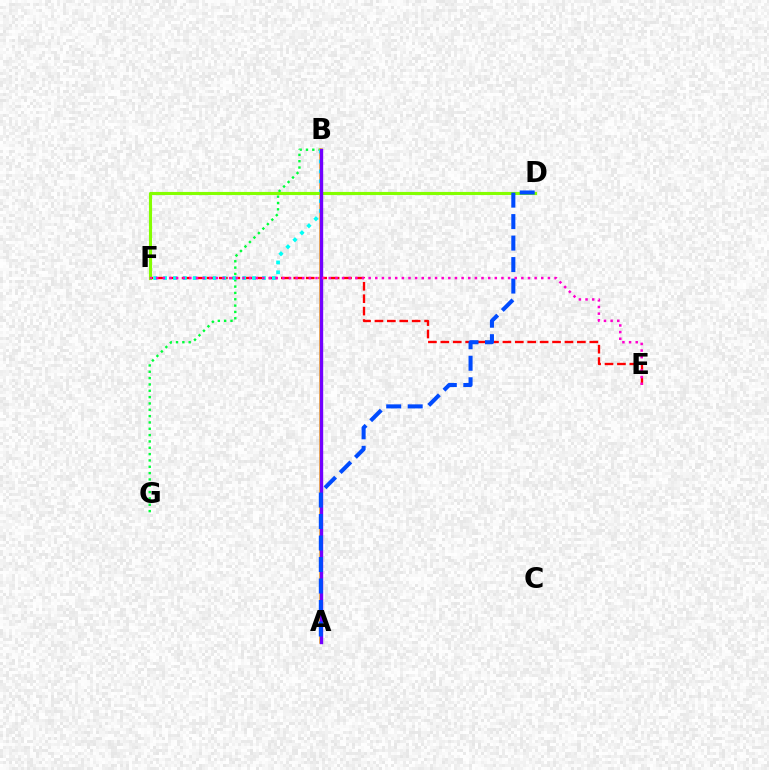{('E', 'F'): [{'color': '#ff0000', 'line_style': 'dashed', 'thickness': 1.69}, {'color': '#ff00cf', 'line_style': 'dotted', 'thickness': 1.8}], ('B', 'G'): [{'color': '#00ff39', 'line_style': 'dotted', 'thickness': 1.72}], ('A', 'B'): [{'color': '#ffbd00', 'line_style': 'solid', 'thickness': 2.52}, {'color': '#7200ff', 'line_style': 'solid', 'thickness': 2.42}], ('B', 'F'): [{'color': '#00fff6', 'line_style': 'dotted', 'thickness': 2.69}], ('D', 'F'): [{'color': '#84ff00', 'line_style': 'solid', 'thickness': 2.25}], ('A', 'D'): [{'color': '#004bff', 'line_style': 'dashed', 'thickness': 2.92}]}